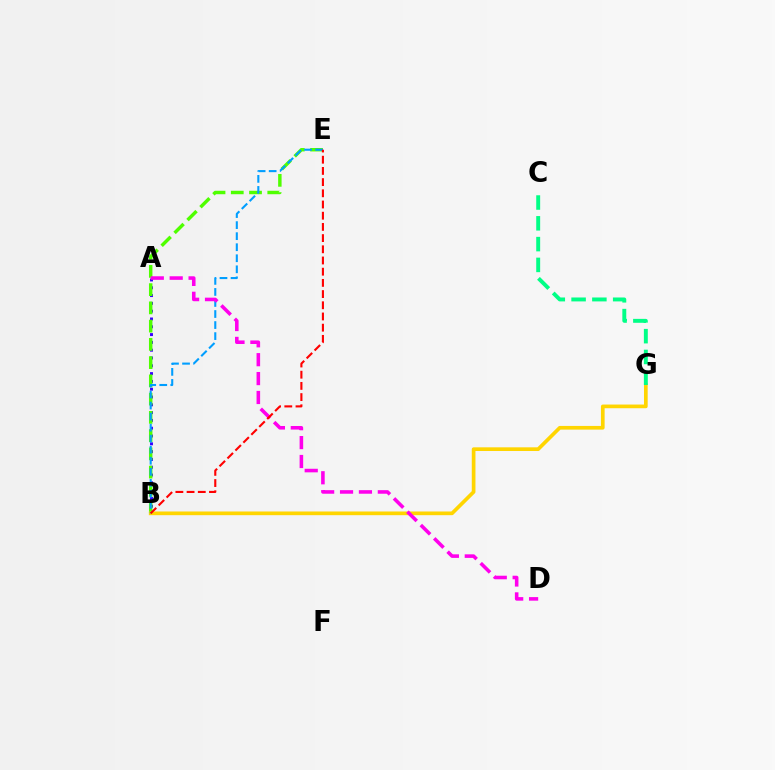{('A', 'B'): [{'color': '#3700ff', 'line_style': 'dotted', 'thickness': 2.12}], ('B', 'E'): [{'color': '#4fff00', 'line_style': 'dashed', 'thickness': 2.48}, {'color': '#009eff', 'line_style': 'dashed', 'thickness': 1.5}, {'color': '#ff0000', 'line_style': 'dashed', 'thickness': 1.52}], ('B', 'G'): [{'color': '#ffd500', 'line_style': 'solid', 'thickness': 2.65}], ('C', 'G'): [{'color': '#00ff86', 'line_style': 'dashed', 'thickness': 2.82}], ('A', 'D'): [{'color': '#ff00ed', 'line_style': 'dashed', 'thickness': 2.57}]}